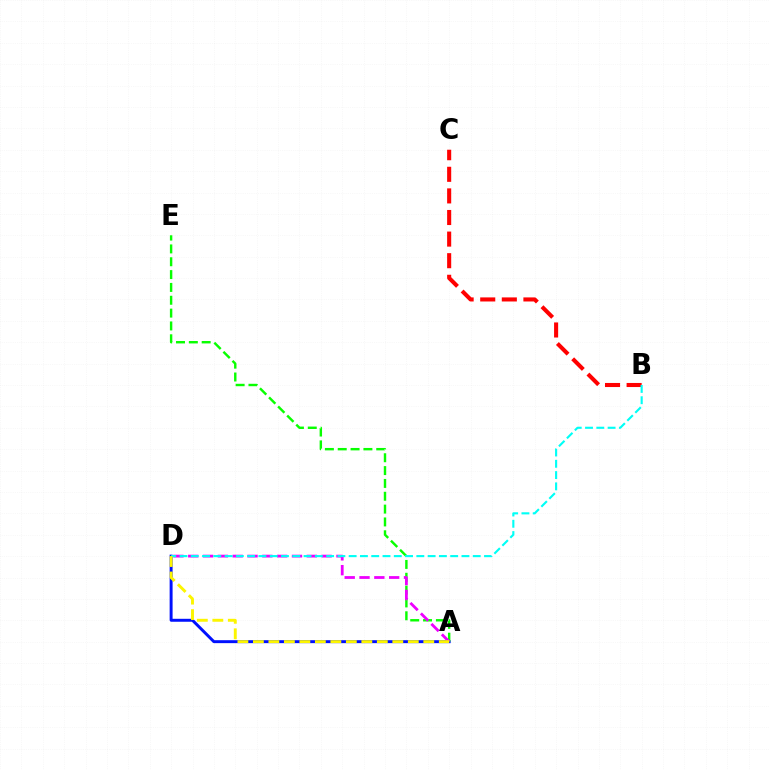{('A', 'D'): [{'color': '#0010ff', 'line_style': 'solid', 'thickness': 2.12}, {'color': '#ee00ff', 'line_style': 'dashed', 'thickness': 2.01}, {'color': '#fcf500', 'line_style': 'dashed', 'thickness': 2.1}], ('A', 'E'): [{'color': '#08ff00', 'line_style': 'dashed', 'thickness': 1.74}], ('B', 'C'): [{'color': '#ff0000', 'line_style': 'dashed', 'thickness': 2.93}], ('B', 'D'): [{'color': '#00fff6', 'line_style': 'dashed', 'thickness': 1.53}]}